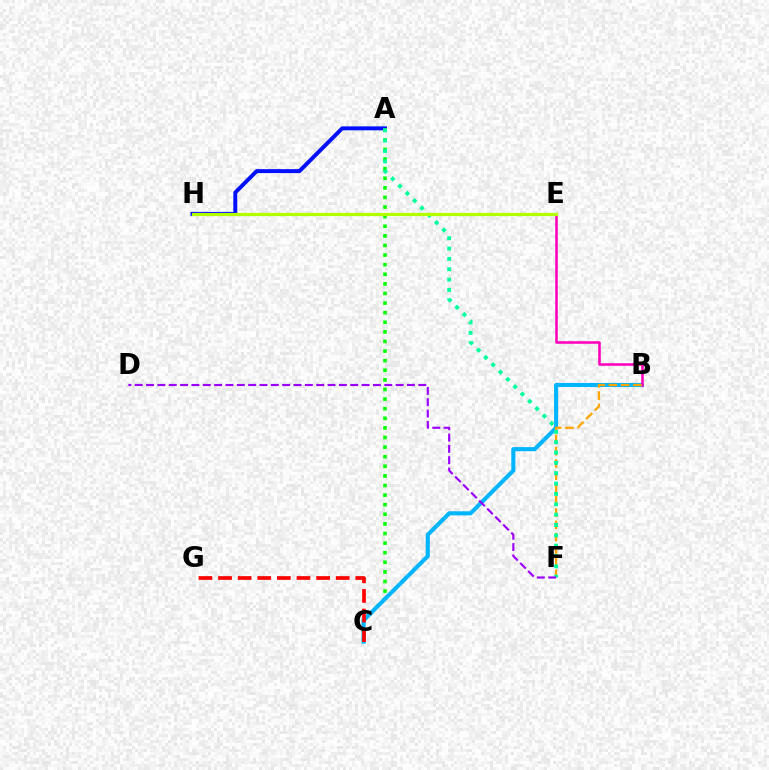{('A', 'H'): [{'color': '#0010ff', 'line_style': 'solid', 'thickness': 2.85}], ('A', 'C'): [{'color': '#08ff00', 'line_style': 'dotted', 'thickness': 2.61}], ('B', 'C'): [{'color': '#00b5ff', 'line_style': 'solid', 'thickness': 2.95}], ('B', 'E'): [{'color': '#ff00bd', 'line_style': 'solid', 'thickness': 1.84}], ('B', 'F'): [{'color': '#ffa500', 'line_style': 'dashed', 'thickness': 1.67}], ('A', 'F'): [{'color': '#00ff9d', 'line_style': 'dotted', 'thickness': 2.81}], ('C', 'G'): [{'color': '#ff0000', 'line_style': 'dashed', 'thickness': 2.66}], ('D', 'F'): [{'color': '#9b00ff', 'line_style': 'dashed', 'thickness': 1.54}], ('E', 'H'): [{'color': '#b3ff00', 'line_style': 'solid', 'thickness': 2.31}]}